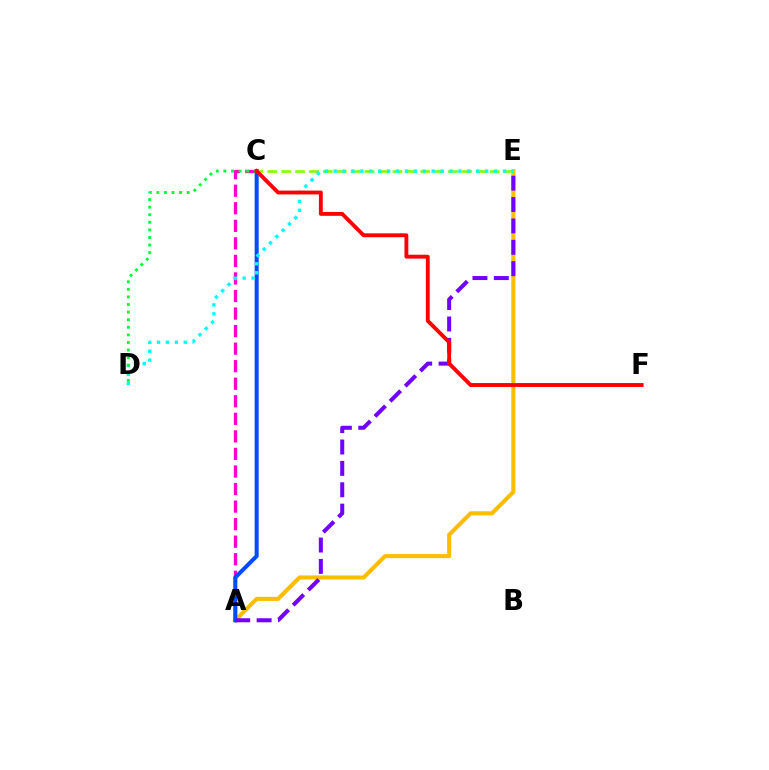{('A', 'C'): [{'color': '#ff00cf', 'line_style': 'dashed', 'thickness': 2.38}, {'color': '#004bff', 'line_style': 'solid', 'thickness': 2.91}], ('A', 'E'): [{'color': '#ffbd00', 'line_style': 'solid', 'thickness': 2.94}, {'color': '#7200ff', 'line_style': 'dashed', 'thickness': 2.9}], ('C', 'E'): [{'color': '#84ff00', 'line_style': 'dashed', 'thickness': 1.89}], ('D', 'E'): [{'color': '#00fff6', 'line_style': 'dotted', 'thickness': 2.42}], ('C', 'D'): [{'color': '#00ff39', 'line_style': 'dotted', 'thickness': 2.06}], ('C', 'F'): [{'color': '#ff0000', 'line_style': 'solid', 'thickness': 2.79}]}